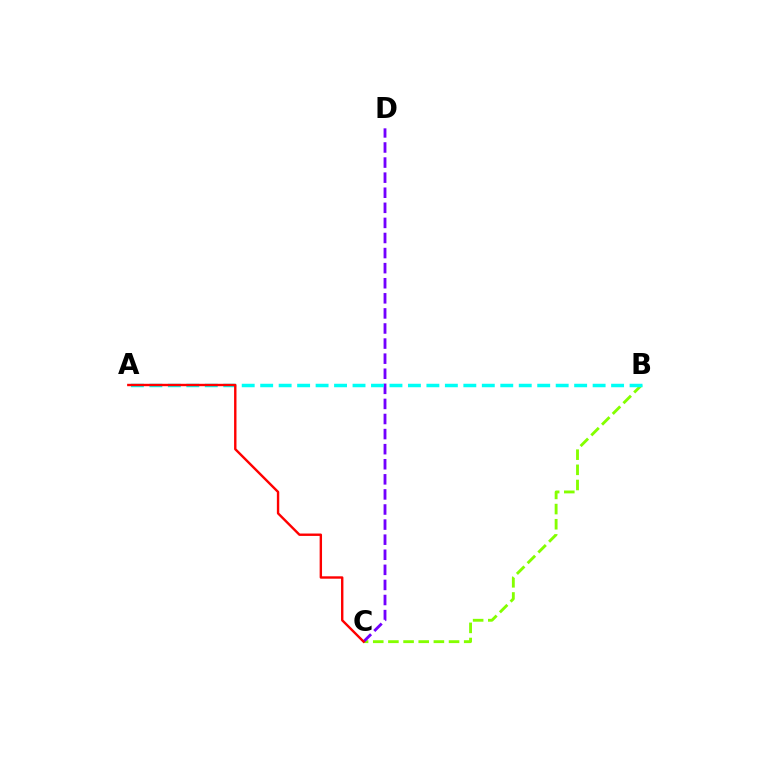{('B', 'C'): [{'color': '#84ff00', 'line_style': 'dashed', 'thickness': 2.06}], ('C', 'D'): [{'color': '#7200ff', 'line_style': 'dashed', 'thickness': 2.05}], ('A', 'B'): [{'color': '#00fff6', 'line_style': 'dashed', 'thickness': 2.51}], ('A', 'C'): [{'color': '#ff0000', 'line_style': 'solid', 'thickness': 1.72}]}